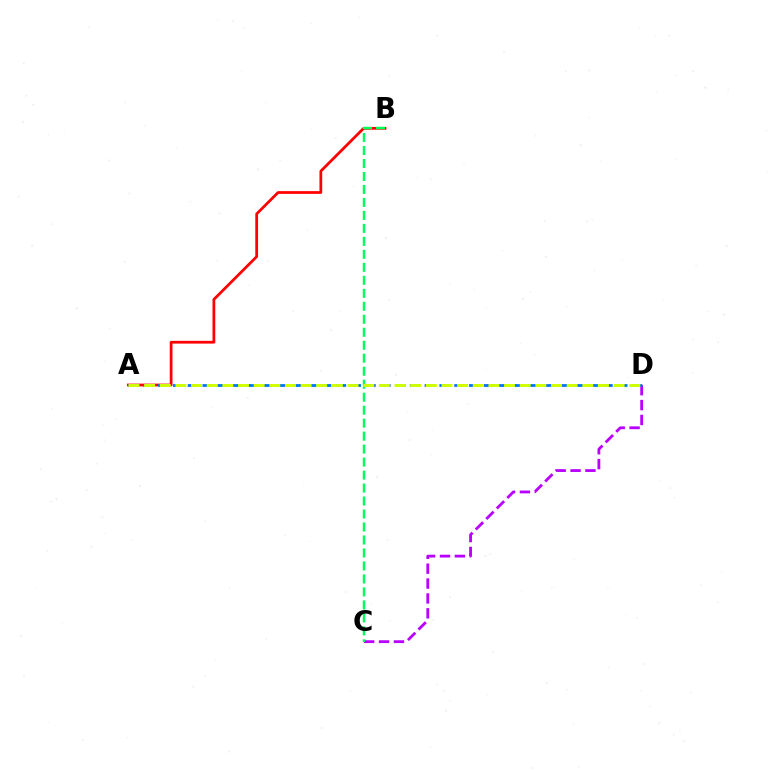{('A', 'B'): [{'color': '#ff0000', 'line_style': 'solid', 'thickness': 1.98}], ('C', 'D'): [{'color': '#b900ff', 'line_style': 'dashed', 'thickness': 2.02}], ('B', 'C'): [{'color': '#00ff5c', 'line_style': 'dashed', 'thickness': 1.76}], ('A', 'D'): [{'color': '#0074ff', 'line_style': 'dashed', 'thickness': 2.01}, {'color': '#d1ff00', 'line_style': 'dashed', 'thickness': 2.13}]}